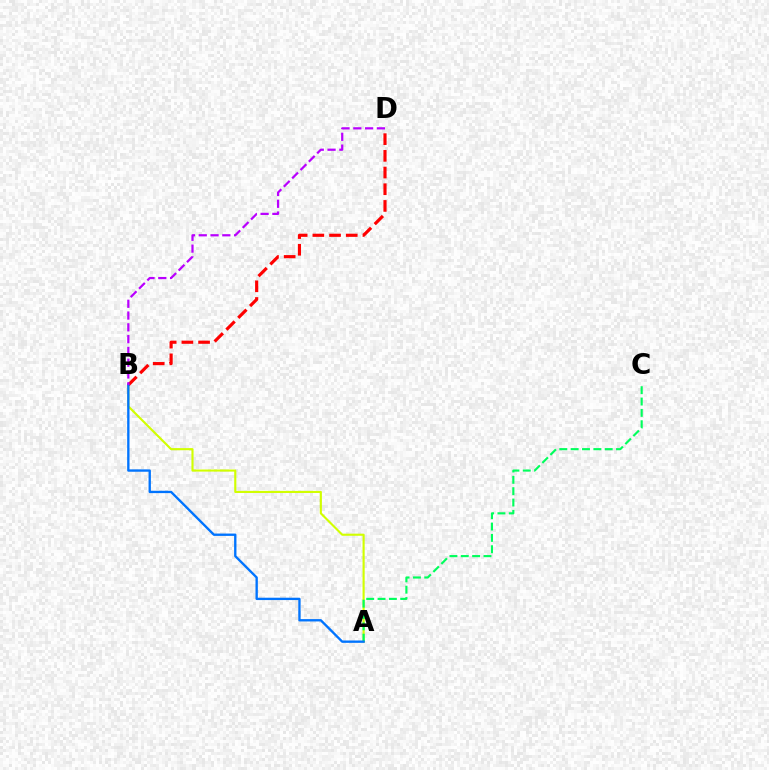{('A', 'B'): [{'color': '#d1ff00', 'line_style': 'solid', 'thickness': 1.53}, {'color': '#0074ff', 'line_style': 'solid', 'thickness': 1.69}], ('A', 'C'): [{'color': '#00ff5c', 'line_style': 'dashed', 'thickness': 1.54}], ('B', 'D'): [{'color': '#ff0000', 'line_style': 'dashed', 'thickness': 2.27}, {'color': '#b900ff', 'line_style': 'dashed', 'thickness': 1.6}]}